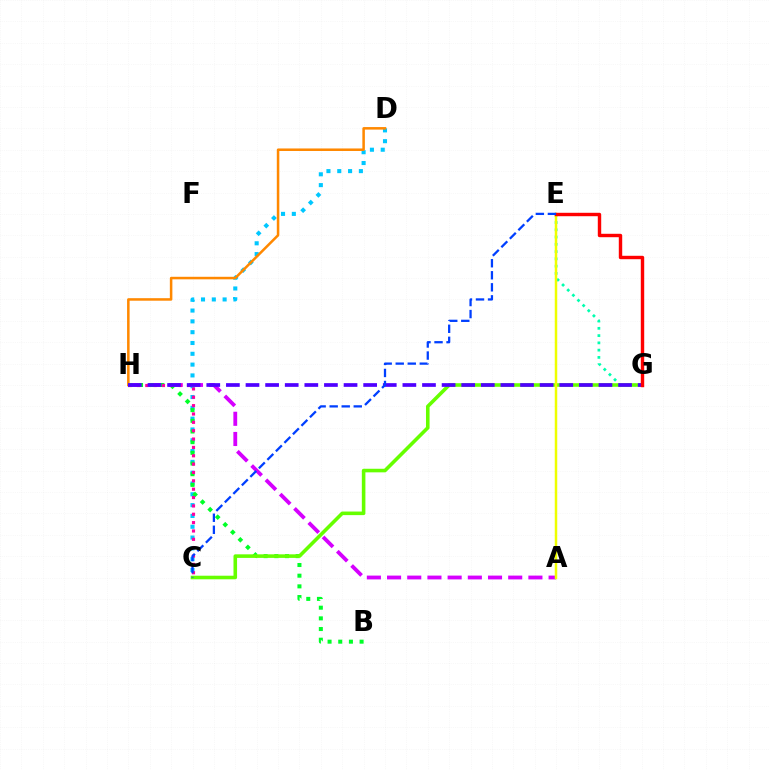{('A', 'H'): [{'color': '#d600ff', 'line_style': 'dashed', 'thickness': 2.74}], ('E', 'G'): [{'color': '#00ffaf', 'line_style': 'dotted', 'thickness': 1.97}, {'color': '#ff0000', 'line_style': 'solid', 'thickness': 2.46}], ('C', 'D'): [{'color': '#00c7ff', 'line_style': 'dotted', 'thickness': 2.94}], ('B', 'H'): [{'color': '#00ff27', 'line_style': 'dotted', 'thickness': 2.9}], ('D', 'H'): [{'color': '#ff8800', 'line_style': 'solid', 'thickness': 1.82}], ('C', 'G'): [{'color': '#66ff00', 'line_style': 'solid', 'thickness': 2.58}], ('A', 'E'): [{'color': '#eeff00', 'line_style': 'solid', 'thickness': 1.79}], ('C', 'H'): [{'color': '#ff00a0', 'line_style': 'dotted', 'thickness': 2.27}], ('G', 'H'): [{'color': '#4f00ff', 'line_style': 'dashed', 'thickness': 2.66}], ('C', 'E'): [{'color': '#003fff', 'line_style': 'dashed', 'thickness': 1.64}]}